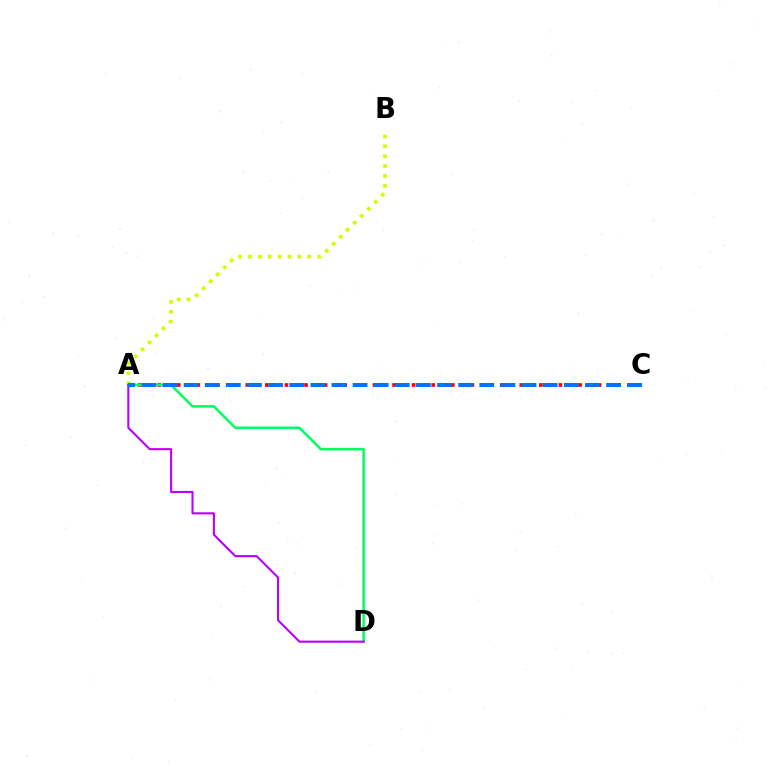{('A', 'B'): [{'color': '#d1ff00', 'line_style': 'dotted', 'thickness': 2.69}], ('A', 'C'): [{'color': '#ff0000', 'line_style': 'dotted', 'thickness': 2.66}, {'color': '#0074ff', 'line_style': 'dashed', 'thickness': 2.87}], ('A', 'D'): [{'color': '#00ff5c', 'line_style': 'solid', 'thickness': 1.79}, {'color': '#b900ff', 'line_style': 'solid', 'thickness': 1.5}]}